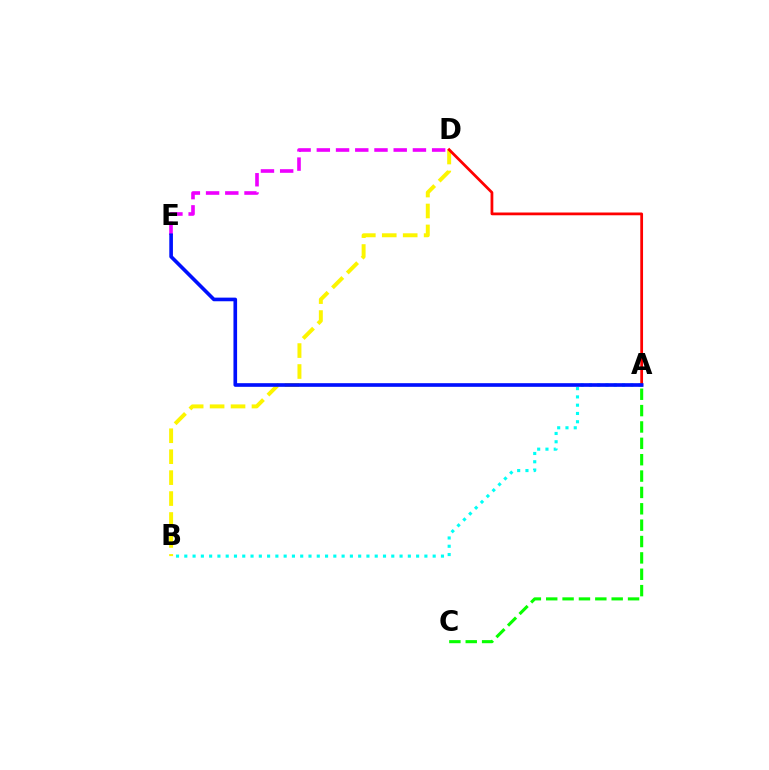{('B', 'D'): [{'color': '#fcf500', 'line_style': 'dashed', 'thickness': 2.84}], ('A', 'C'): [{'color': '#08ff00', 'line_style': 'dashed', 'thickness': 2.22}], ('D', 'E'): [{'color': '#ee00ff', 'line_style': 'dashed', 'thickness': 2.61}], ('A', 'B'): [{'color': '#00fff6', 'line_style': 'dotted', 'thickness': 2.25}], ('A', 'D'): [{'color': '#ff0000', 'line_style': 'solid', 'thickness': 1.99}], ('A', 'E'): [{'color': '#0010ff', 'line_style': 'solid', 'thickness': 2.62}]}